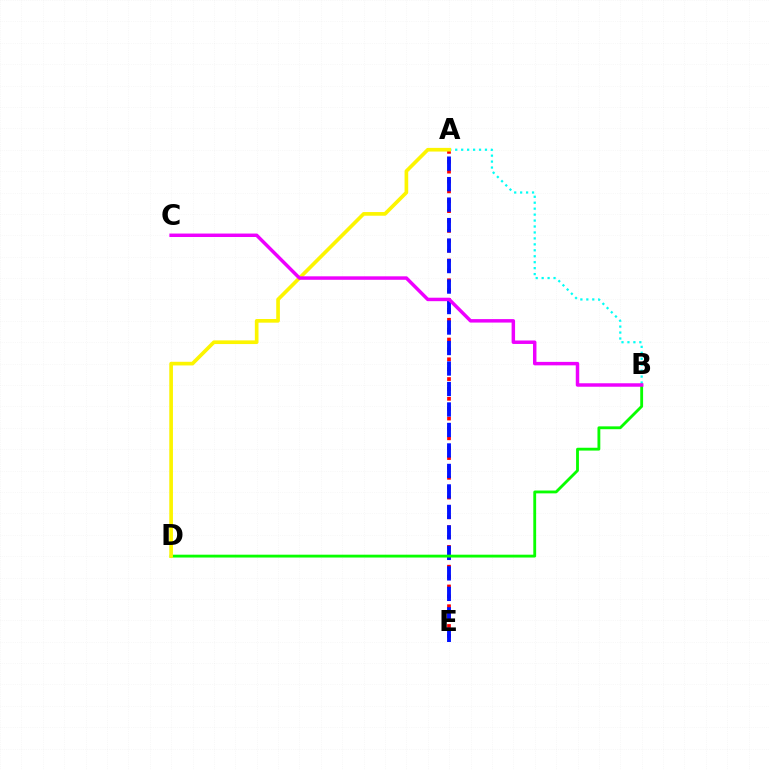{('A', 'E'): [{'color': '#ff0000', 'line_style': 'dotted', 'thickness': 2.68}, {'color': '#0010ff', 'line_style': 'dashed', 'thickness': 2.78}], ('A', 'B'): [{'color': '#00fff6', 'line_style': 'dotted', 'thickness': 1.62}], ('B', 'D'): [{'color': '#08ff00', 'line_style': 'solid', 'thickness': 2.04}], ('A', 'D'): [{'color': '#fcf500', 'line_style': 'solid', 'thickness': 2.64}], ('B', 'C'): [{'color': '#ee00ff', 'line_style': 'solid', 'thickness': 2.5}]}